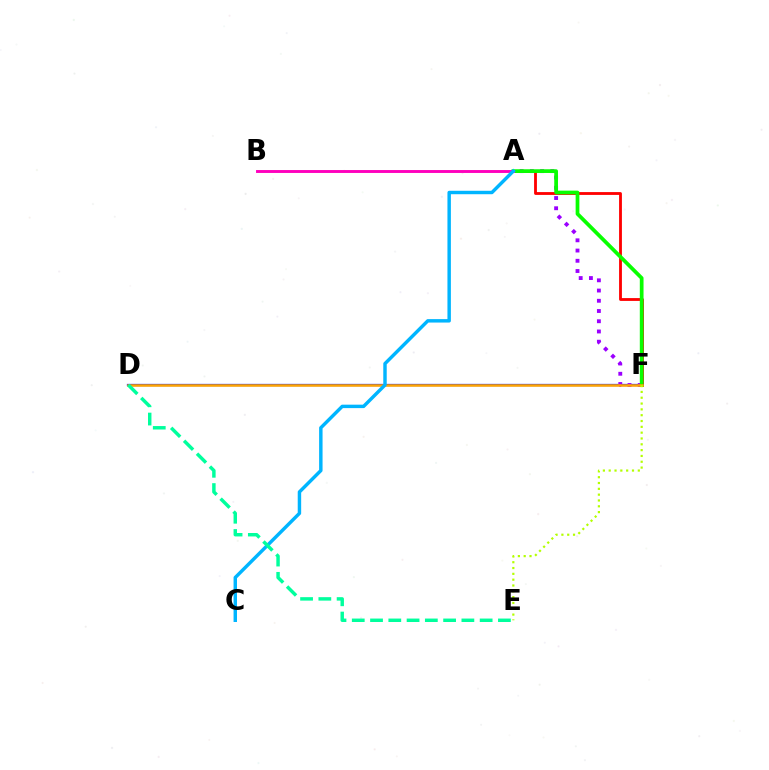{('A', 'F'): [{'color': '#ff0000', 'line_style': 'solid', 'thickness': 2.04}, {'color': '#9b00ff', 'line_style': 'dotted', 'thickness': 2.78}, {'color': '#08ff00', 'line_style': 'solid', 'thickness': 2.69}], ('D', 'F'): [{'color': '#0010ff', 'line_style': 'solid', 'thickness': 1.61}, {'color': '#ffa500', 'line_style': 'solid', 'thickness': 1.81}], ('A', 'B'): [{'color': '#ff00bd', 'line_style': 'solid', 'thickness': 2.09}], ('A', 'C'): [{'color': '#00b5ff', 'line_style': 'solid', 'thickness': 2.48}], ('D', 'E'): [{'color': '#00ff9d', 'line_style': 'dashed', 'thickness': 2.48}], ('E', 'F'): [{'color': '#b3ff00', 'line_style': 'dotted', 'thickness': 1.58}]}